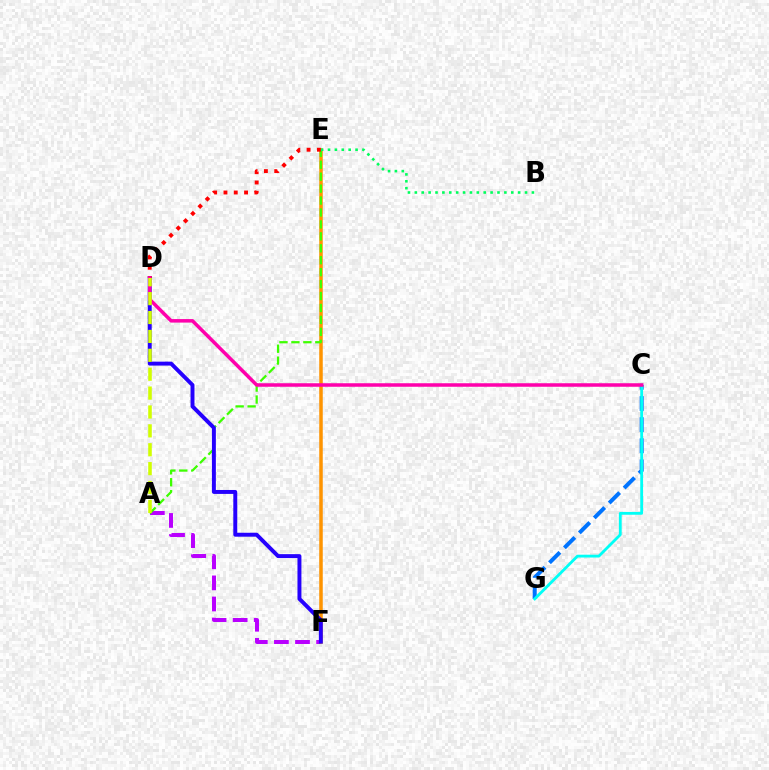{('C', 'G'): [{'color': '#0074ff', 'line_style': 'dashed', 'thickness': 2.87}, {'color': '#00fff6', 'line_style': 'solid', 'thickness': 2.03}], ('A', 'F'): [{'color': '#b900ff', 'line_style': 'dashed', 'thickness': 2.86}], ('E', 'F'): [{'color': '#ff9400', 'line_style': 'solid', 'thickness': 2.53}], ('A', 'E'): [{'color': '#3dff00', 'line_style': 'dashed', 'thickness': 1.62}], ('D', 'F'): [{'color': '#2500ff', 'line_style': 'solid', 'thickness': 2.84}], ('B', 'E'): [{'color': '#00ff5c', 'line_style': 'dotted', 'thickness': 1.87}], ('D', 'E'): [{'color': '#ff0000', 'line_style': 'dotted', 'thickness': 2.8}], ('C', 'D'): [{'color': '#ff00ac', 'line_style': 'solid', 'thickness': 2.53}], ('A', 'D'): [{'color': '#d1ff00', 'line_style': 'dashed', 'thickness': 2.57}]}